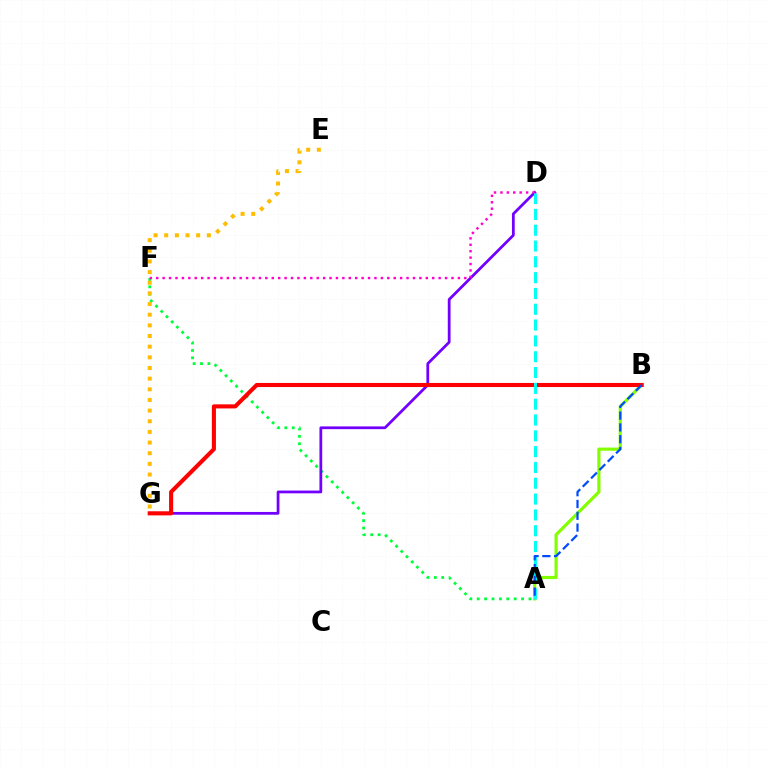{('A', 'F'): [{'color': '#00ff39', 'line_style': 'dotted', 'thickness': 2.01}], ('D', 'G'): [{'color': '#7200ff', 'line_style': 'solid', 'thickness': 1.99}], ('E', 'G'): [{'color': '#ffbd00', 'line_style': 'dotted', 'thickness': 2.9}], ('A', 'B'): [{'color': '#84ff00', 'line_style': 'solid', 'thickness': 2.3}, {'color': '#004bff', 'line_style': 'dashed', 'thickness': 1.6}], ('D', 'F'): [{'color': '#ff00cf', 'line_style': 'dotted', 'thickness': 1.74}], ('B', 'G'): [{'color': '#ff0000', 'line_style': 'solid', 'thickness': 2.94}], ('A', 'D'): [{'color': '#00fff6', 'line_style': 'dashed', 'thickness': 2.15}]}